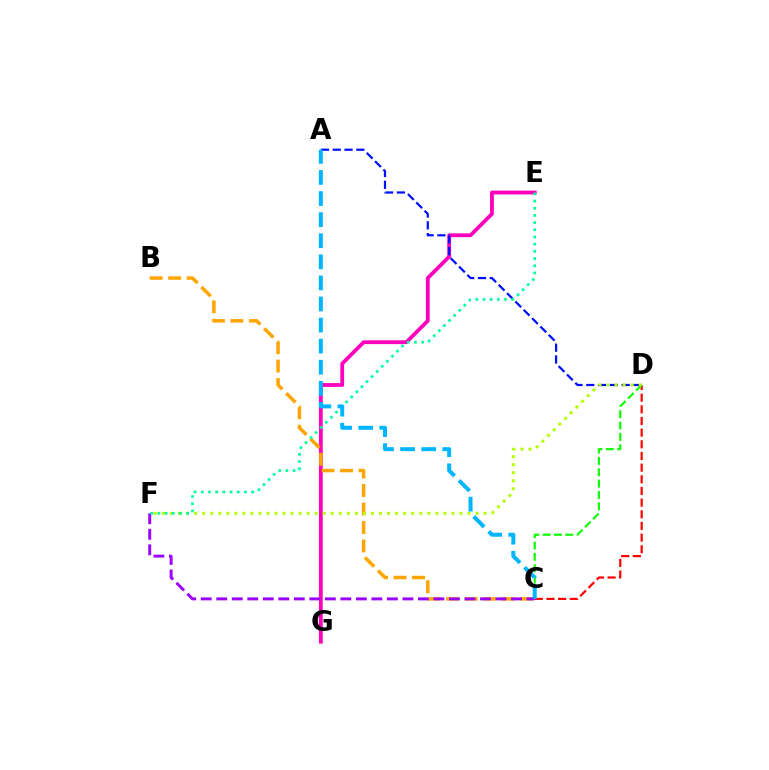{('E', 'G'): [{'color': '#ff00bd', 'line_style': 'solid', 'thickness': 2.74}], ('C', 'D'): [{'color': '#ff0000', 'line_style': 'dashed', 'thickness': 1.58}, {'color': '#08ff00', 'line_style': 'dashed', 'thickness': 1.54}], ('A', 'D'): [{'color': '#0010ff', 'line_style': 'dashed', 'thickness': 1.6}], ('B', 'C'): [{'color': '#ffa500', 'line_style': 'dashed', 'thickness': 2.51}], ('C', 'F'): [{'color': '#9b00ff', 'line_style': 'dashed', 'thickness': 2.11}], ('D', 'F'): [{'color': '#b3ff00', 'line_style': 'dotted', 'thickness': 2.19}], ('E', 'F'): [{'color': '#00ff9d', 'line_style': 'dotted', 'thickness': 1.95}], ('A', 'C'): [{'color': '#00b5ff', 'line_style': 'dashed', 'thickness': 2.86}]}